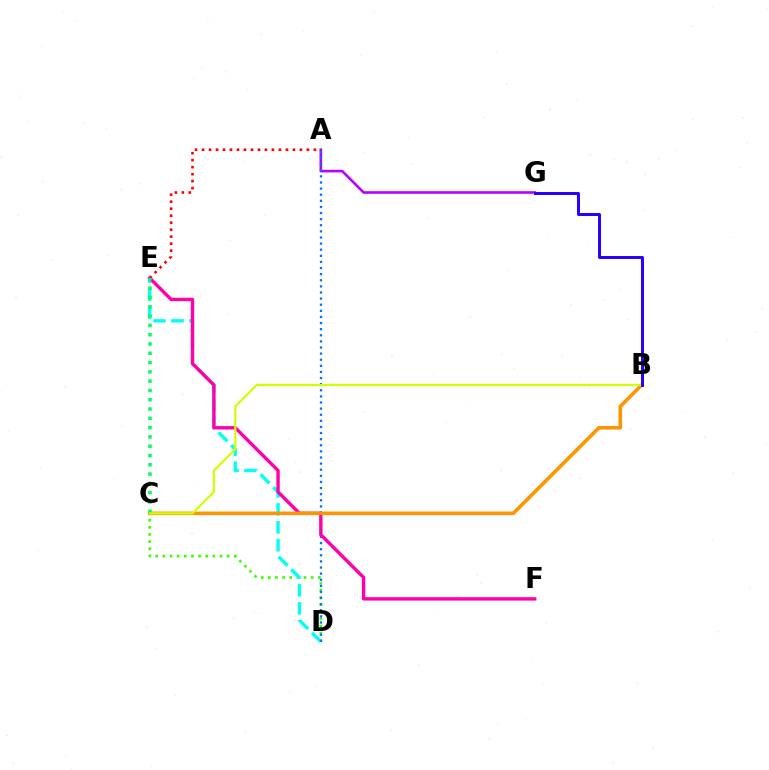{('C', 'D'): [{'color': '#3dff00', 'line_style': 'dotted', 'thickness': 1.94}], ('A', 'G'): [{'color': '#b900ff', 'line_style': 'solid', 'thickness': 1.89}], ('D', 'E'): [{'color': '#00fff6', 'line_style': 'dashed', 'thickness': 2.44}], ('A', 'D'): [{'color': '#0074ff', 'line_style': 'dotted', 'thickness': 1.66}], ('A', 'E'): [{'color': '#ff0000', 'line_style': 'dotted', 'thickness': 1.9}], ('E', 'F'): [{'color': '#ff00ac', 'line_style': 'solid', 'thickness': 2.44}], ('B', 'C'): [{'color': '#ff9400', 'line_style': 'solid', 'thickness': 2.57}, {'color': '#d1ff00', 'line_style': 'solid', 'thickness': 1.58}], ('C', 'E'): [{'color': '#00ff5c', 'line_style': 'dotted', 'thickness': 2.52}], ('B', 'G'): [{'color': '#2500ff', 'line_style': 'solid', 'thickness': 2.14}]}